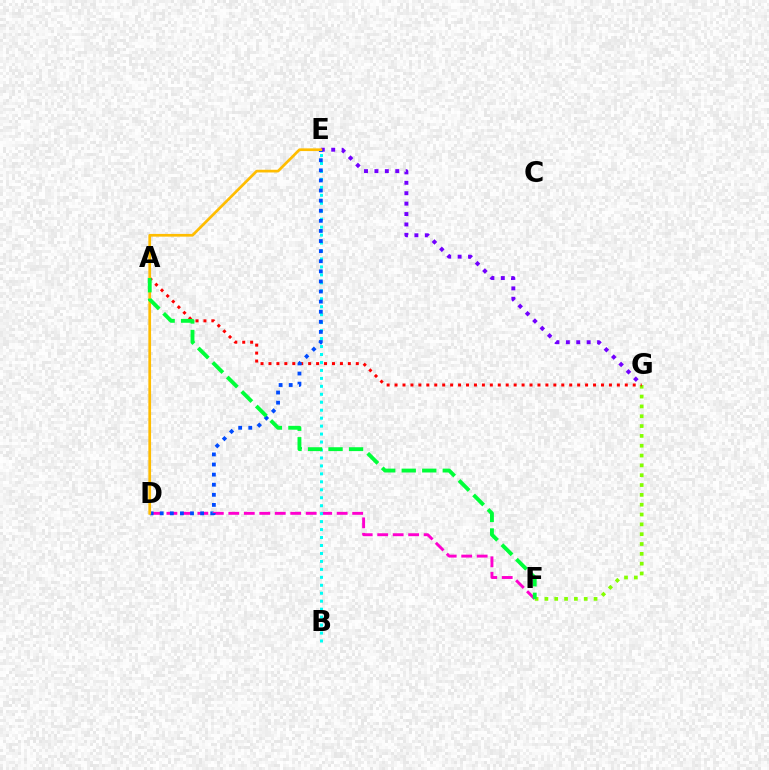{('E', 'G'): [{'color': '#7200ff', 'line_style': 'dotted', 'thickness': 2.83}], ('F', 'G'): [{'color': '#84ff00', 'line_style': 'dotted', 'thickness': 2.67}], ('D', 'F'): [{'color': '#ff00cf', 'line_style': 'dashed', 'thickness': 2.1}], ('B', 'E'): [{'color': '#00fff6', 'line_style': 'dotted', 'thickness': 2.16}], ('A', 'G'): [{'color': '#ff0000', 'line_style': 'dotted', 'thickness': 2.16}], ('D', 'E'): [{'color': '#004bff', 'line_style': 'dotted', 'thickness': 2.74}, {'color': '#ffbd00', 'line_style': 'solid', 'thickness': 1.95}], ('A', 'F'): [{'color': '#00ff39', 'line_style': 'dashed', 'thickness': 2.79}]}